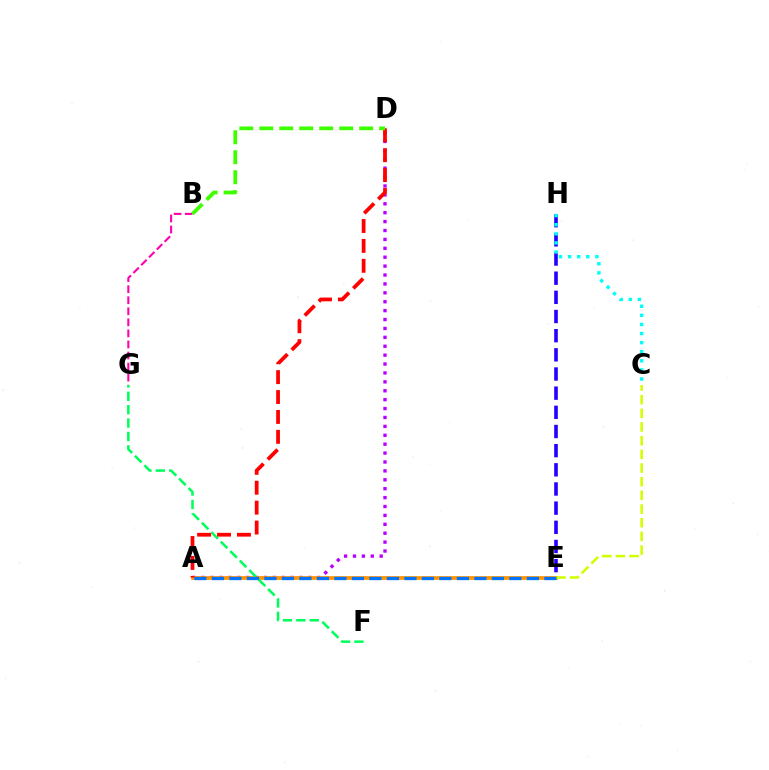{('A', 'D'): [{'color': '#b900ff', 'line_style': 'dotted', 'thickness': 2.42}, {'color': '#ff0000', 'line_style': 'dashed', 'thickness': 2.7}], ('A', 'E'): [{'color': '#ff9400', 'line_style': 'solid', 'thickness': 2.69}, {'color': '#0074ff', 'line_style': 'dashed', 'thickness': 2.38}], ('C', 'E'): [{'color': '#d1ff00', 'line_style': 'dashed', 'thickness': 1.86}], ('F', 'G'): [{'color': '#00ff5c', 'line_style': 'dashed', 'thickness': 1.82}], ('E', 'H'): [{'color': '#2500ff', 'line_style': 'dashed', 'thickness': 2.6}], ('B', 'G'): [{'color': '#ff00ac', 'line_style': 'dashed', 'thickness': 1.5}], ('C', 'H'): [{'color': '#00fff6', 'line_style': 'dotted', 'thickness': 2.47}], ('B', 'D'): [{'color': '#3dff00', 'line_style': 'dashed', 'thickness': 2.71}]}